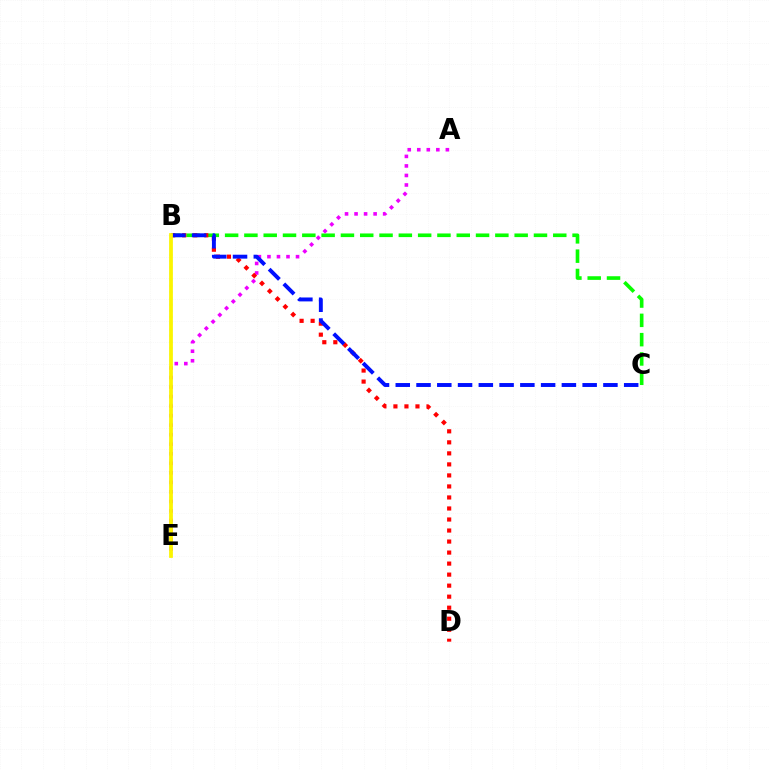{('B', 'C'): [{'color': '#08ff00', 'line_style': 'dashed', 'thickness': 2.62}, {'color': '#0010ff', 'line_style': 'dashed', 'thickness': 2.82}], ('A', 'E'): [{'color': '#ee00ff', 'line_style': 'dotted', 'thickness': 2.59}], ('B', 'E'): [{'color': '#00fff6', 'line_style': 'dotted', 'thickness': 1.69}, {'color': '#fcf500', 'line_style': 'solid', 'thickness': 2.7}], ('B', 'D'): [{'color': '#ff0000', 'line_style': 'dotted', 'thickness': 3.0}]}